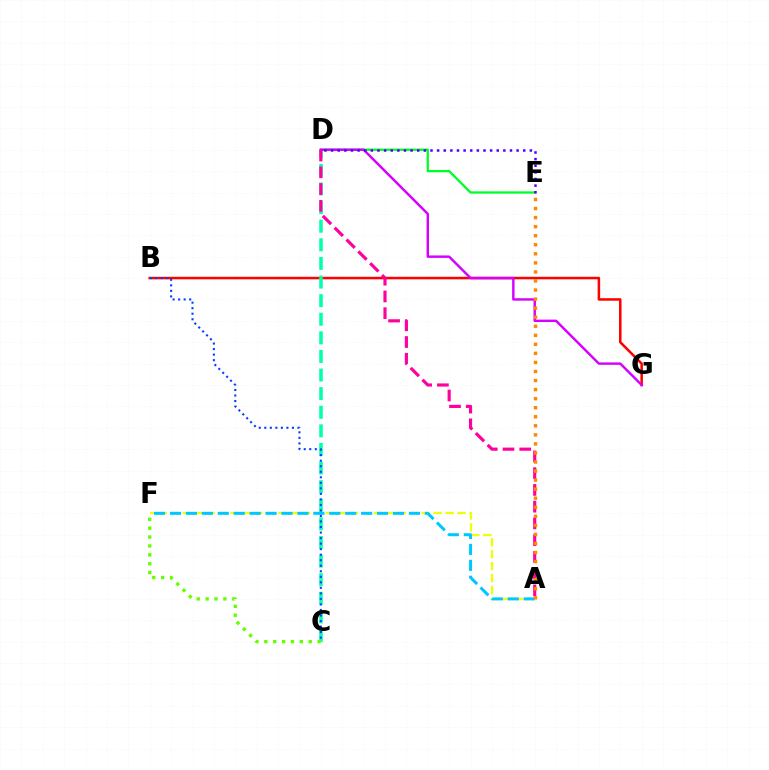{('A', 'F'): [{'color': '#eeff00', 'line_style': 'dashed', 'thickness': 1.62}, {'color': '#00c7ff', 'line_style': 'dashed', 'thickness': 2.16}], ('B', 'G'): [{'color': '#ff0000', 'line_style': 'solid', 'thickness': 1.82}], ('D', 'E'): [{'color': '#00ff27', 'line_style': 'solid', 'thickness': 1.65}, {'color': '#4f00ff', 'line_style': 'dotted', 'thickness': 1.8}], ('C', 'D'): [{'color': '#00ffaf', 'line_style': 'dashed', 'thickness': 2.53}], ('D', 'G'): [{'color': '#d600ff', 'line_style': 'solid', 'thickness': 1.75}], ('A', 'D'): [{'color': '#ff00a0', 'line_style': 'dashed', 'thickness': 2.27}], ('C', 'F'): [{'color': '#66ff00', 'line_style': 'dotted', 'thickness': 2.42}], ('B', 'C'): [{'color': '#003fff', 'line_style': 'dotted', 'thickness': 1.5}], ('A', 'E'): [{'color': '#ff8800', 'line_style': 'dotted', 'thickness': 2.46}]}